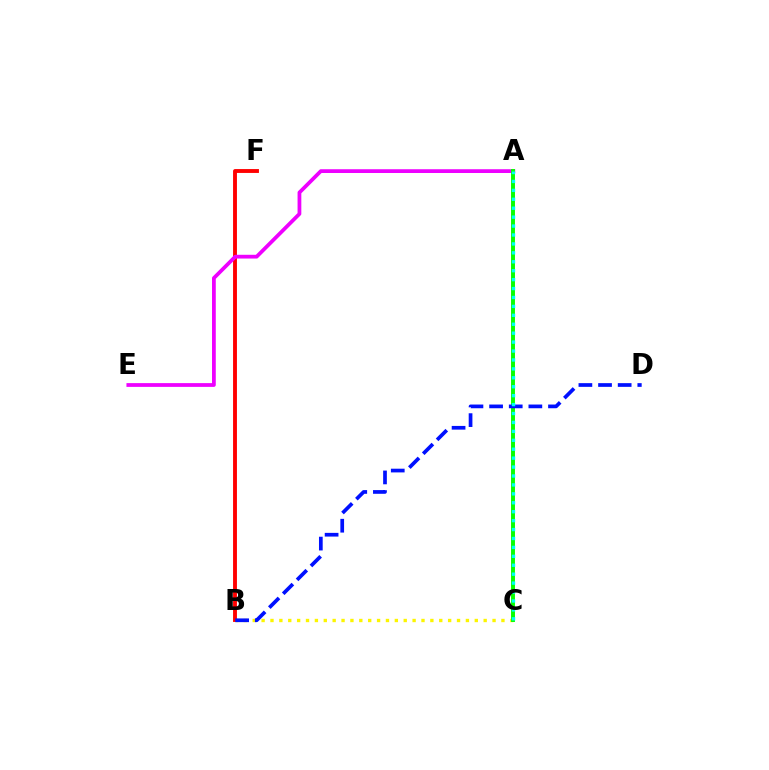{('B', 'C'): [{'color': '#fcf500', 'line_style': 'dotted', 'thickness': 2.41}], ('B', 'F'): [{'color': '#ff0000', 'line_style': 'solid', 'thickness': 2.79}], ('A', 'E'): [{'color': '#ee00ff', 'line_style': 'solid', 'thickness': 2.71}], ('A', 'C'): [{'color': '#08ff00', 'line_style': 'solid', 'thickness': 2.83}, {'color': '#00fff6', 'line_style': 'dotted', 'thickness': 2.43}], ('B', 'D'): [{'color': '#0010ff', 'line_style': 'dashed', 'thickness': 2.67}]}